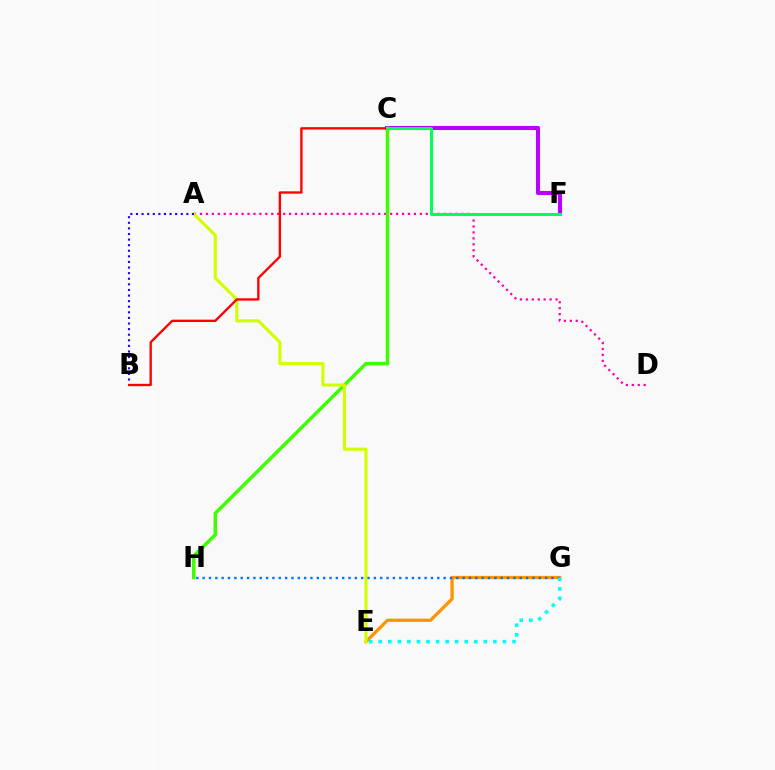{('E', 'G'): [{'color': '#ff9400', 'line_style': 'solid', 'thickness': 2.35}, {'color': '#00fff6', 'line_style': 'dotted', 'thickness': 2.6}], ('C', 'F'): [{'color': '#b900ff', 'line_style': 'solid', 'thickness': 2.93}, {'color': '#00ff5c', 'line_style': 'solid', 'thickness': 2.13}], ('A', 'D'): [{'color': '#ff00ac', 'line_style': 'dotted', 'thickness': 1.61}], ('C', 'H'): [{'color': '#3dff00', 'line_style': 'solid', 'thickness': 2.51}], ('A', 'E'): [{'color': '#d1ff00', 'line_style': 'solid', 'thickness': 2.24}], ('G', 'H'): [{'color': '#0074ff', 'line_style': 'dotted', 'thickness': 1.72}], ('A', 'B'): [{'color': '#2500ff', 'line_style': 'dotted', 'thickness': 1.52}], ('B', 'C'): [{'color': '#ff0000', 'line_style': 'solid', 'thickness': 1.69}]}